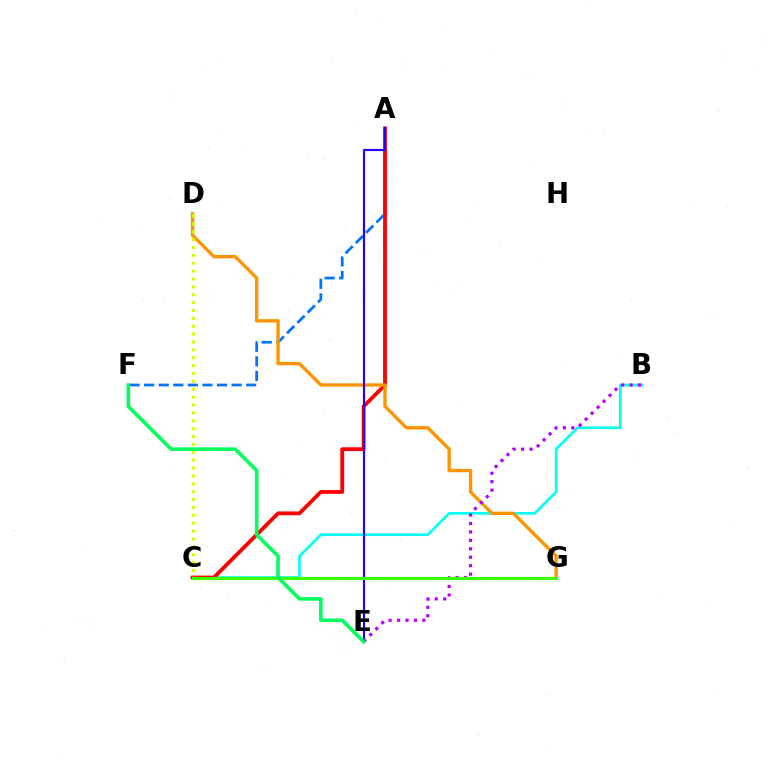{('B', 'C'): [{'color': '#00fff6', 'line_style': 'solid', 'thickness': 1.9}], ('A', 'F'): [{'color': '#0074ff', 'line_style': 'dashed', 'thickness': 1.98}], ('A', 'C'): [{'color': '#ff0000', 'line_style': 'solid', 'thickness': 2.74}], ('D', 'G'): [{'color': '#ff9400', 'line_style': 'solid', 'thickness': 2.41}], ('C', 'G'): [{'color': '#ff00ac', 'line_style': 'solid', 'thickness': 2.12}, {'color': '#3dff00', 'line_style': 'solid', 'thickness': 2.32}], ('A', 'E'): [{'color': '#2500ff', 'line_style': 'solid', 'thickness': 1.57}], ('C', 'D'): [{'color': '#d1ff00', 'line_style': 'dotted', 'thickness': 2.14}], ('B', 'E'): [{'color': '#b900ff', 'line_style': 'dotted', 'thickness': 2.29}], ('E', 'F'): [{'color': '#00ff5c', 'line_style': 'solid', 'thickness': 2.58}]}